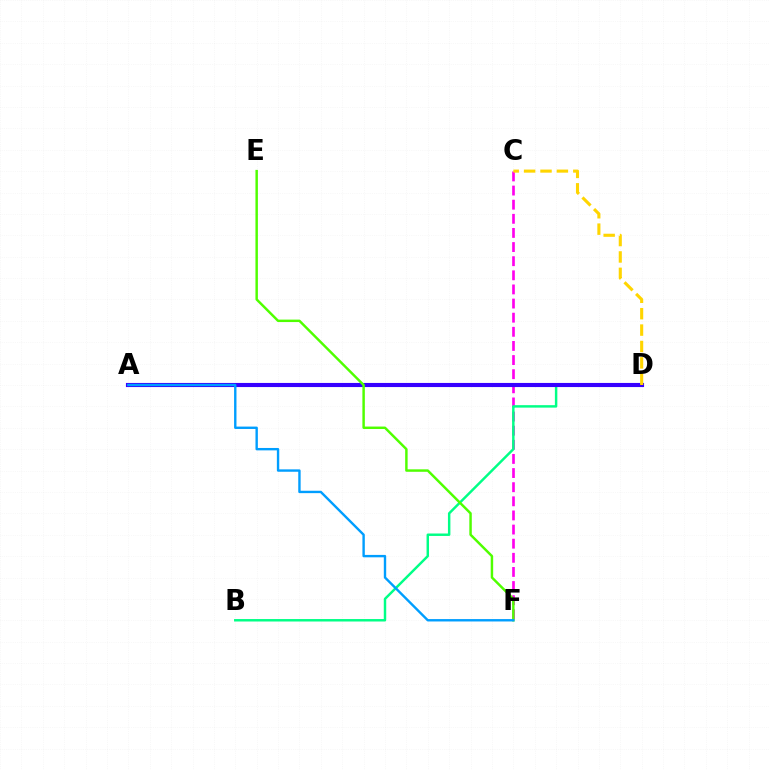{('C', 'F'): [{'color': '#ff00ed', 'line_style': 'dashed', 'thickness': 1.92}], ('A', 'D'): [{'color': '#ff0000', 'line_style': 'dashed', 'thickness': 2.84}, {'color': '#3700ff', 'line_style': 'solid', 'thickness': 2.96}], ('B', 'D'): [{'color': '#00ff86', 'line_style': 'solid', 'thickness': 1.77}], ('E', 'F'): [{'color': '#4fff00', 'line_style': 'solid', 'thickness': 1.77}], ('C', 'D'): [{'color': '#ffd500', 'line_style': 'dashed', 'thickness': 2.23}], ('A', 'F'): [{'color': '#009eff', 'line_style': 'solid', 'thickness': 1.72}]}